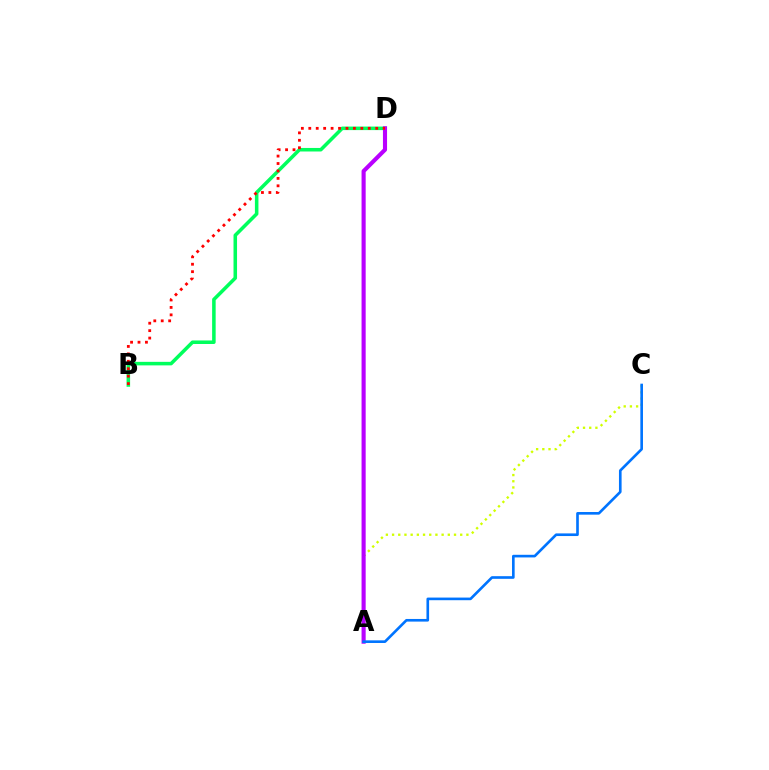{('A', 'C'): [{'color': '#d1ff00', 'line_style': 'dotted', 'thickness': 1.68}, {'color': '#0074ff', 'line_style': 'solid', 'thickness': 1.9}], ('B', 'D'): [{'color': '#00ff5c', 'line_style': 'solid', 'thickness': 2.55}, {'color': '#ff0000', 'line_style': 'dotted', 'thickness': 2.02}], ('A', 'D'): [{'color': '#b900ff', 'line_style': 'solid', 'thickness': 2.96}]}